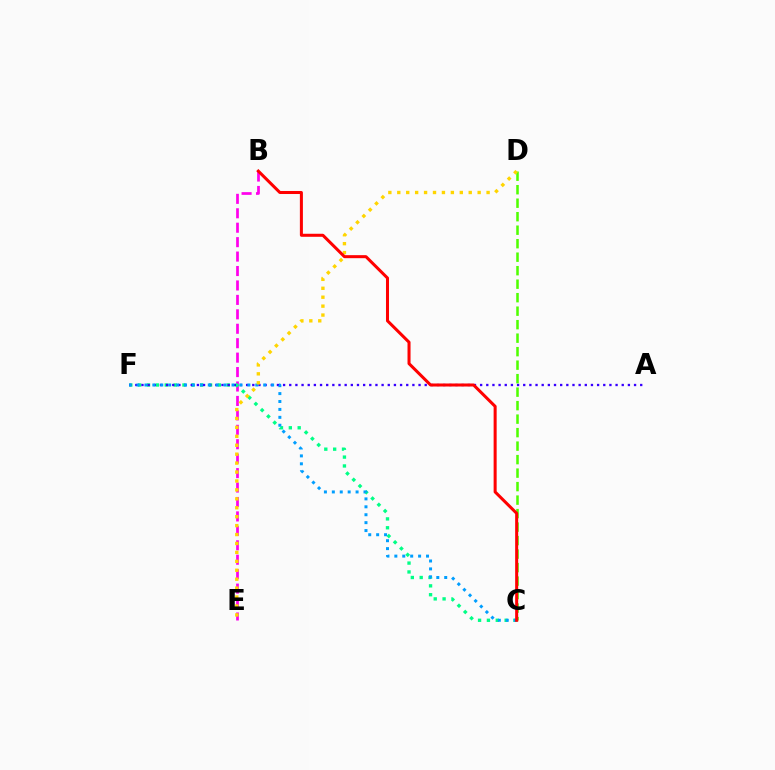{('B', 'E'): [{'color': '#ff00ed', 'line_style': 'dashed', 'thickness': 1.96}], ('C', 'F'): [{'color': '#00ff86', 'line_style': 'dotted', 'thickness': 2.41}, {'color': '#009eff', 'line_style': 'dotted', 'thickness': 2.15}], ('C', 'D'): [{'color': '#4fff00', 'line_style': 'dashed', 'thickness': 1.83}], ('A', 'F'): [{'color': '#3700ff', 'line_style': 'dotted', 'thickness': 1.67}], ('D', 'E'): [{'color': '#ffd500', 'line_style': 'dotted', 'thickness': 2.43}], ('B', 'C'): [{'color': '#ff0000', 'line_style': 'solid', 'thickness': 2.18}]}